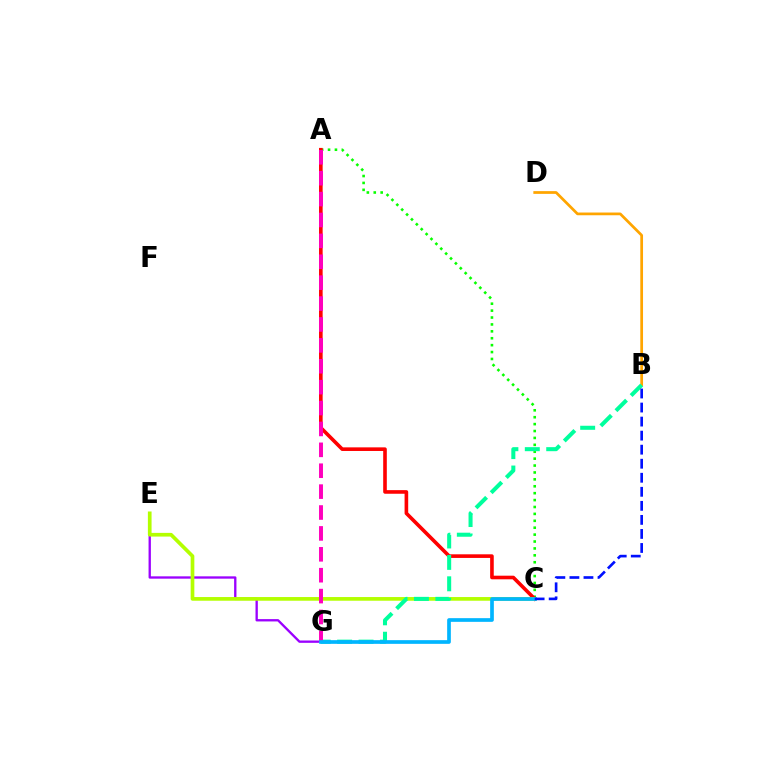{('A', 'C'): [{'color': '#08ff00', 'line_style': 'dotted', 'thickness': 1.88}, {'color': '#ff0000', 'line_style': 'solid', 'thickness': 2.61}], ('E', 'G'): [{'color': '#9b00ff', 'line_style': 'solid', 'thickness': 1.68}], ('C', 'E'): [{'color': '#b3ff00', 'line_style': 'solid', 'thickness': 2.66}], ('B', 'D'): [{'color': '#ffa500', 'line_style': 'solid', 'thickness': 1.97}], ('B', 'G'): [{'color': '#00ff9d', 'line_style': 'dashed', 'thickness': 2.91}], ('A', 'G'): [{'color': '#ff00bd', 'line_style': 'dashed', 'thickness': 2.84}], ('C', 'G'): [{'color': '#00b5ff', 'line_style': 'solid', 'thickness': 2.66}], ('B', 'C'): [{'color': '#0010ff', 'line_style': 'dashed', 'thickness': 1.91}]}